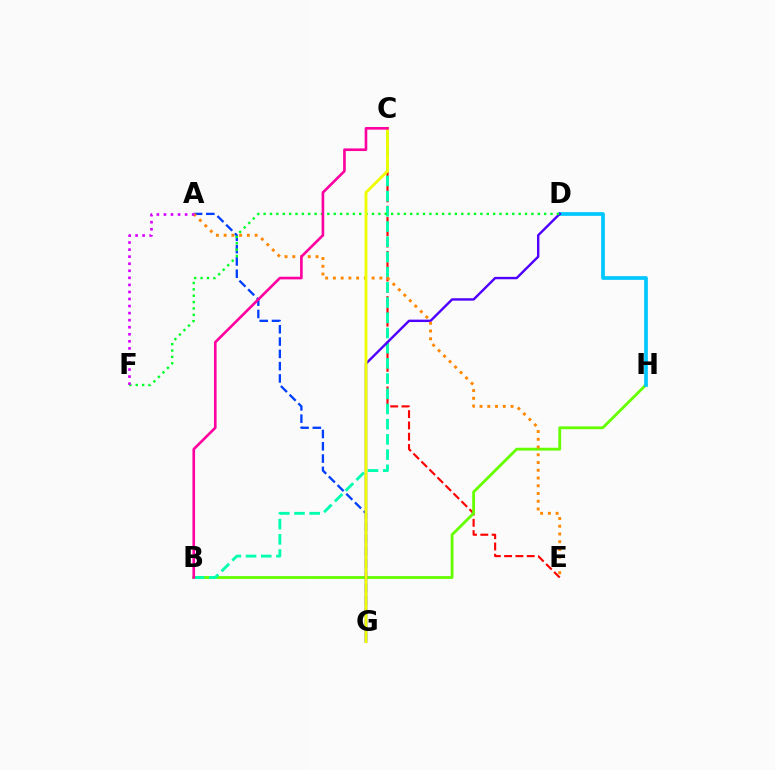{('C', 'E'): [{'color': '#ff0000', 'line_style': 'dashed', 'thickness': 1.53}], ('B', 'H'): [{'color': '#66ff00', 'line_style': 'solid', 'thickness': 2.04}], ('A', 'G'): [{'color': '#003fff', 'line_style': 'dashed', 'thickness': 1.67}], ('D', 'H'): [{'color': '#00c7ff', 'line_style': 'solid', 'thickness': 2.66}], ('B', 'C'): [{'color': '#00ffaf', 'line_style': 'dashed', 'thickness': 2.07}, {'color': '#ff00a0', 'line_style': 'solid', 'thickness': 1.89}], ('D', 'G'): [{'color': '#4f00ff', 'line_style': 'solid', 'thickness': 1.73}], ('A', 'E'): [{'color': '#ff8800', 'line_style': 'dotted', 'thickness': 2.11}], ('D', 'F'): [{'color': '#00ff27', 'line_style': 'dotted', 'thickness': 1.73}], ('C', 'G'): [{'color': '#eeff00', 'line_style': 'solid', 'thickness': 2.05}], ('A', 'F'): [{'color': '#d600ff', 'line_style': 'dotted', 'thickness': 1.92}]}